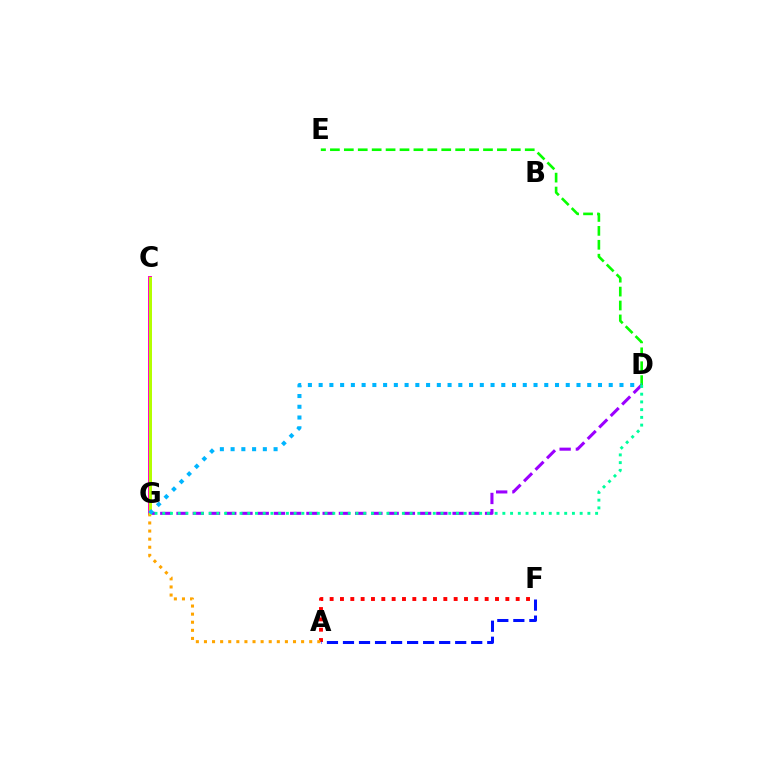{('A', 'F'): [{'color': '#ff0000', 'line_style': 'dotted', 'thickness': 2.81}, {'color': '#0010ff', 'line_style': 'dashed', 'thickness': 2.18}], ('C', 'G'): [{'color': '#ff00bd', 'line_style': 'solid', 'thickness': 2.81}, {'color': '#b3ff00', 'line_style': 'solid', 'thickness': 2.15}], ('A', 'G'): [{'color': '#ffa500', 'line_style': 'dotted', 'thickness': 2.2}], ('D', 'G'): [{'color': '#9b00ff', 'line_style': 'dashed', 'thickness': 2.21}, {'color': '#00b5ff', 'line_style': 'dotted', 'thickness': 2.92}, {'color': '#00ff9d', 'line_style': 'dotted', 'thickness': 2.1}], ('D', 'E'): [{'color': '#08ff00', 'line_style': 'dashed', 'thickness': 1.89}]}